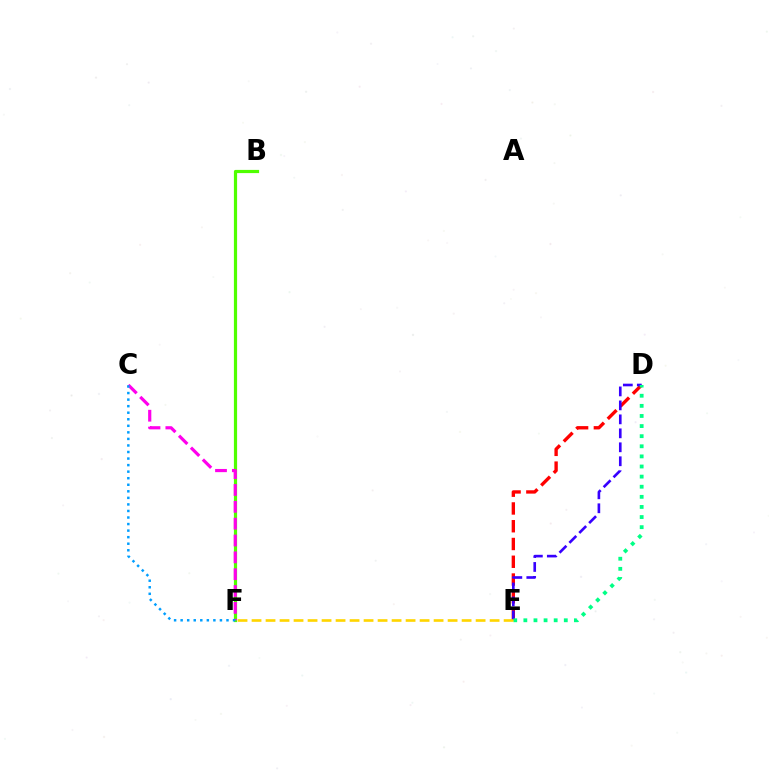{('D', 'E'): [{'color': '#ff0000', 'line_style': 'dashed', 'thickness': 2.41}, {'color': '#3700ff', 'line_style': 'dashed', 'thickness': 1.9}, {'color': '#00ff86', 'line_style': 'dotted', 'thickness': 2.75}], ('B', 'F'): [{'color': '#4fff00', 'line_style': 'solid', 'thickness': 2.3}], ('C', 'F'): [{'color': '#ff00ed', 'line_style': 'dashed', 'thickness': 2.29}, {'color': '#009eff', 'line_style': 'dotted', 'thickness': 1.78}], ('E', 'F'): [{'color': '#ffd500', 'line_style': 'dashed', 'thickness': 1.9}]}